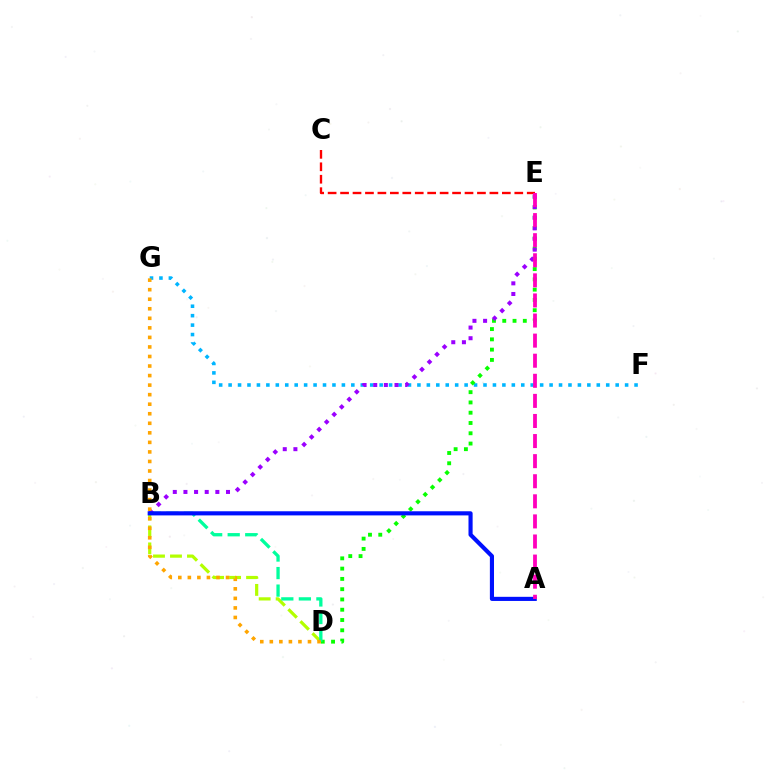{('F', 'G'): [{'color': '#00b5ff', 'line_style': 'dotted', 'thickness': 2.57}], ('C', 'E'): [{'color': '#ff0000', 'line_style': 'dashed', 'thickness': 1.69}], ('B', 'D'): [{'color': '#b3ff00', 'line_style': 'dashed', 'thickness': 2.31}, {'color': '#00ff9d', 'line_style': 'dashed', 'thickness': 2.38}], ('D', 'E'): [{'color': '#08ff00', 'line_style': 'dotted', 'thickness': 2.79}], ('B', 'E'): [{'color': '#9b00ff', 'line_style': 'dotted', 'thickness': 2.89}], ('A', 'B'): [{'color': '#0010ff', 'line_style': 'solid', 'thickness': 2.97}], ('A', 'E'): [{'color': '#ff00bd', 'line_style': 'dashed', 'thickness': 2.73}], ('D', 'G'): [{'color': '#ffa500', 'line_style': 'dotted', 'thickness': 2.59}]}